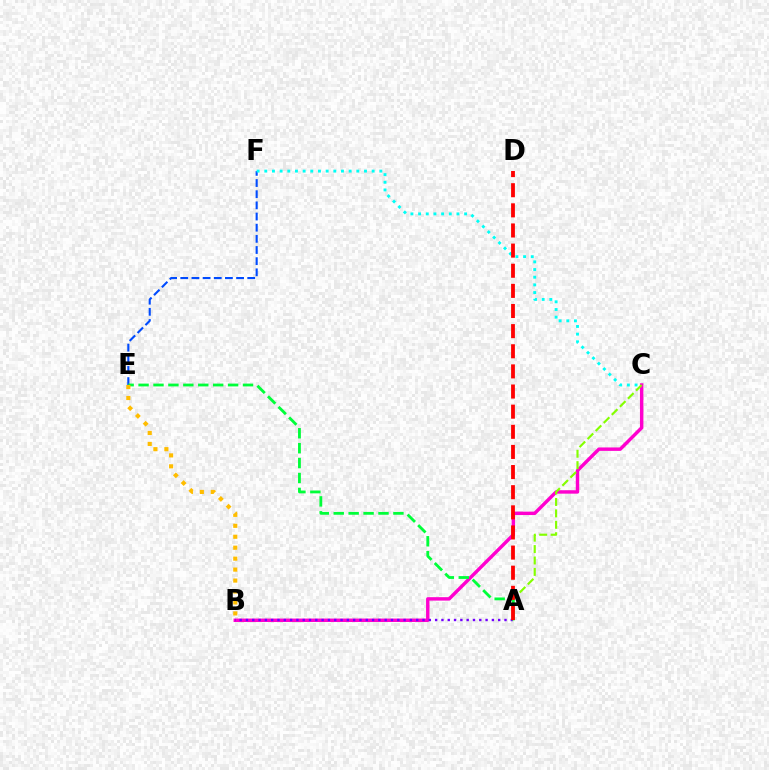{('B', 'C'): [{'color': '#ff00cf', 'line_style': 'solid', 'thickness': 2.47}], ('E', 'F'): [{'color': '#004bff', 'line_style': 'dashed', 'thickness': 1.52}], ('A', 'B'): [{'color': '#7200ff', 'line_style': 'dotted', 'thickness': 1.71}], ('A', 'C'): [{'color': '#84ff00', 'line_style': 'dashed', 'thickness': 1.55}], ('A', 'E'): [{'color': '#00ff39', 'line_style': 'dashed', 'thickness': 2.03}], ('C', 'F'): [{'color': '#00fff6', 'line_style': 'dotted', 'thickness': 2.08}], ('A', 'D'): [{'color': '#ff0000', 'line_style': 'dashed', 'thickness': 2.73}], ('B', 'E'): [{'color': '#ffbd00', 'line_style': 'dotted', 'thickness': 2.98}]}